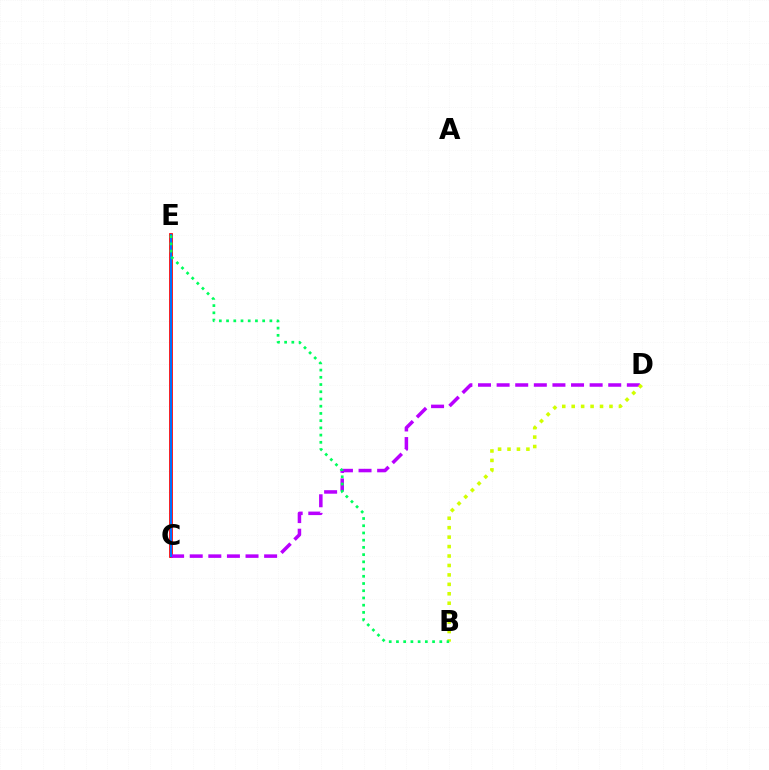{('C', 'E'): [{'color': '#ff0000', 'line_style': 'solid', 'thickness': 2.69}, {'color': '#0074ff', 'line_style': 'solid', 'thickness': 1.51}], ('C', 'D'): [{'color': '#b900ff', 'line_style': 'dashed', 'thickness': 2.53}], ('B', 'D'): [{'color': '#d1ff00', 'line_style': 'dotted', 'thickness': 2.57}], ('B', 'E'): [{'color': '#00ff5c', 'line_style': 'dotted', 'thickness': 1.96}]}